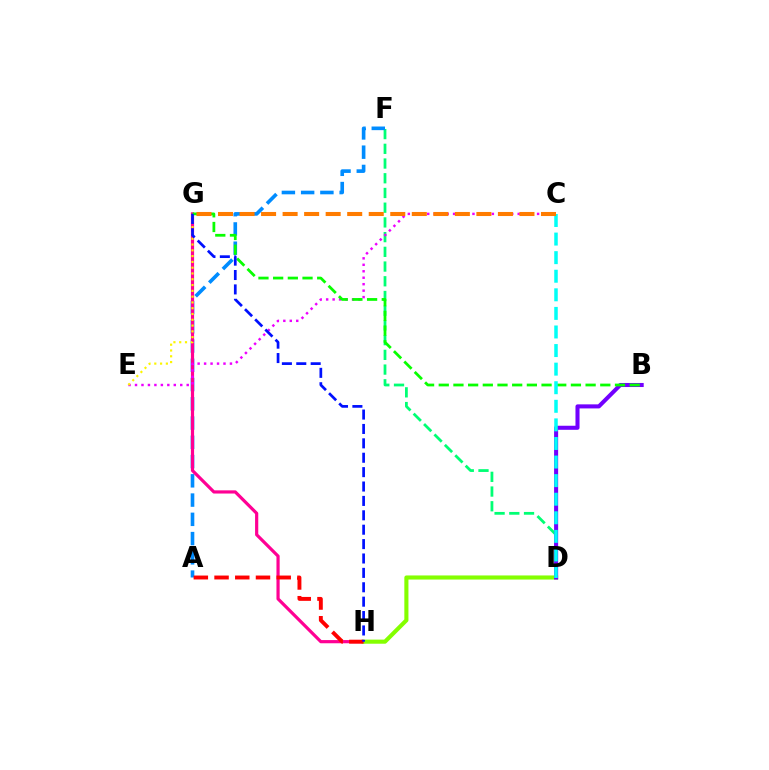{('D', 'F'): [{'color': '#00ff74', 'line_style': 'dashed', 'thickness': 2.0}], ('A', 'F'): [{'color': '#008cff', 'line_style': 'dashed', 'thickness': 2.62}], ('G', 'H'): [{'color': '#ff0094', 'line_style': 'solid', 'thickness': 2.3}, {'color': '#0010ff', 'line_style': 'dashed', 'thickness': 1.96}], ('D', 'H'): [{'color': '#84ff00', 'line_style': 'solid', 'thickness': 2.95}], ('A', 'H'): [{'color': '#ff0000', 'line_style': 'dashed', 'thickness': 2.81}], ('C', 'E'): [{'color': '#ee00ff', 'line_style': 'dotted', 'thickness': 1.76}], ('B', 'D'): [{'color': '#7200ff', 'line_style': 'solid', 'thickness': 2.92}], ('E', 'G'): [{'color': '#fcf500', 'line_style': 'dotted', 'thickness': 1.57}], ('B', 'G'): [{'color': '#08ff00', 'line_style': 'dashed', 'thickness': 1.99}], ('C', 'D'): [{'color': '#00fff6', 'line_style': 'dashed', 'thickness': 2.52}], ('C', 'G'): [{'color': '#ff7c00', 'line_style': 'dashed', 'thickness': 2.93}]}